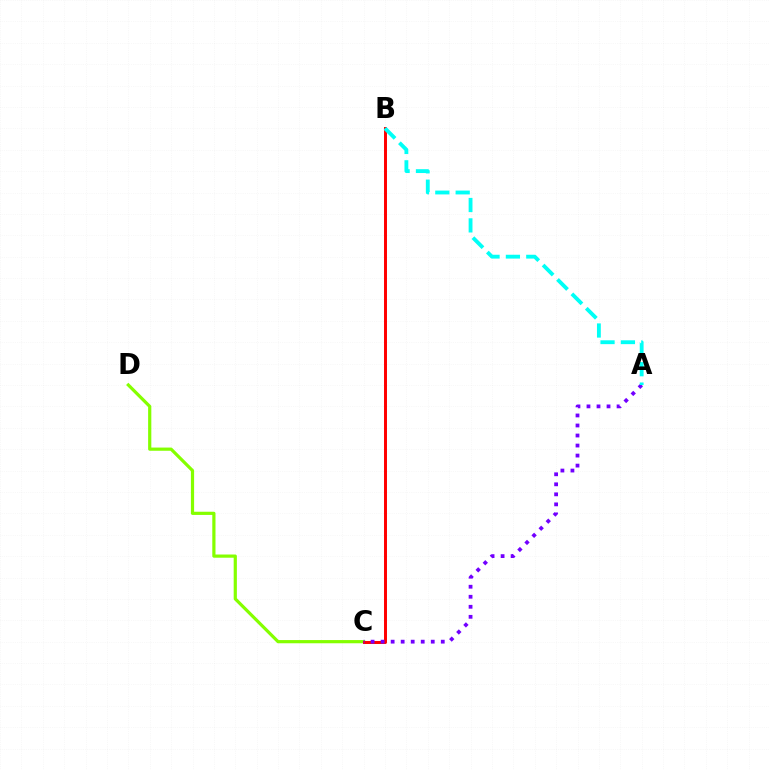{('C', 'D'): [{'color': '#84ff00', 'line_style': 'solid', 'thickness': 2.3}], ('B', 'C'): [{'color': '#ff0000', 'line_style': 'solid', 'thickness': 2.14}], ('A', 'C'): [{'color': '#7200ff', 'line_style': 'dotted', 'thickness': 2.72}], ('A', 'B'): [{'color': '#00fff6', 'line_style': 'dashed', 'thickness': 2.77}]}